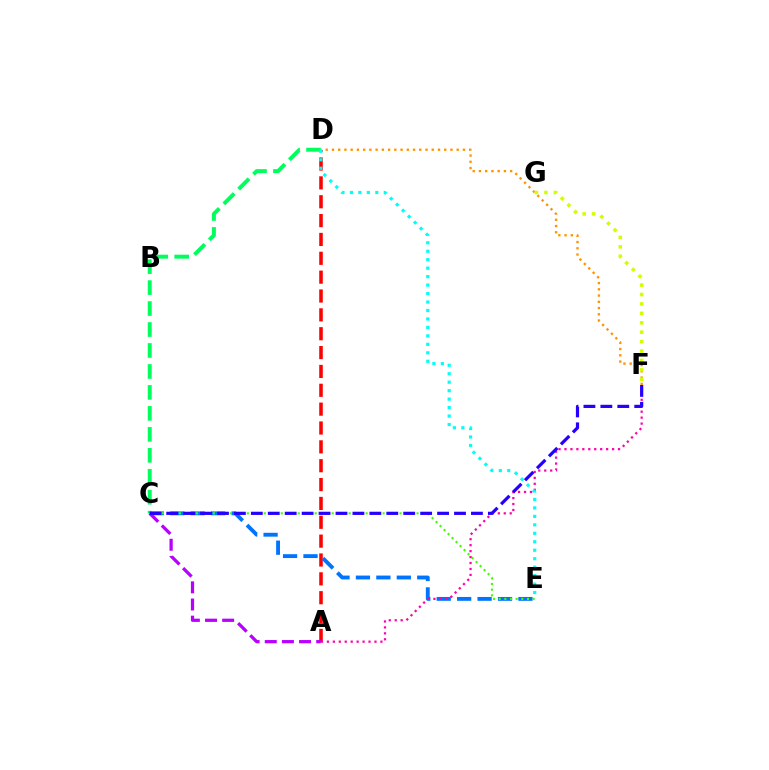{('A', 'D'): [{'color': '#ff0000', 'line_style': 'dashed', 'thickness': 2.56}], ('D', 'F'): [{'color': '#ff9400', 'line_style': 'dotted', 'thickness': 1.69}], ('C', 'D'): [{'color': '#00ff5c', 'line_style': 'dashed', 'thickness': 2.85}], ('C', 'E'): [{'color': '#0074ff', 'line_style': 'dashed', 'thickness': 2.78}, {'color': '#3dff00', 'line_style': 'dotted', 'thickness': 1.54}], ('A', 'C'): [{'color': '#b900ff', 'line_style': 'dashed', 'thickness': 2.33}], ('F', 'G'): [{'color': '#d1ff00', 'line_style': 'dotted', 'thickness': 2.56}], ('A', 'F'): [{'color': '#ff00ac', 'line_style': 'dotted', 'thickness': 1.62}], ('D', 'E'): [{'color': '#00fff6', 'line_style': 'dotted', 'thickness': 2.3}], ('C', 'F'): [{'color': '#2500ff', 'line_style': 'dashed', 'thickness': 2.3}]}